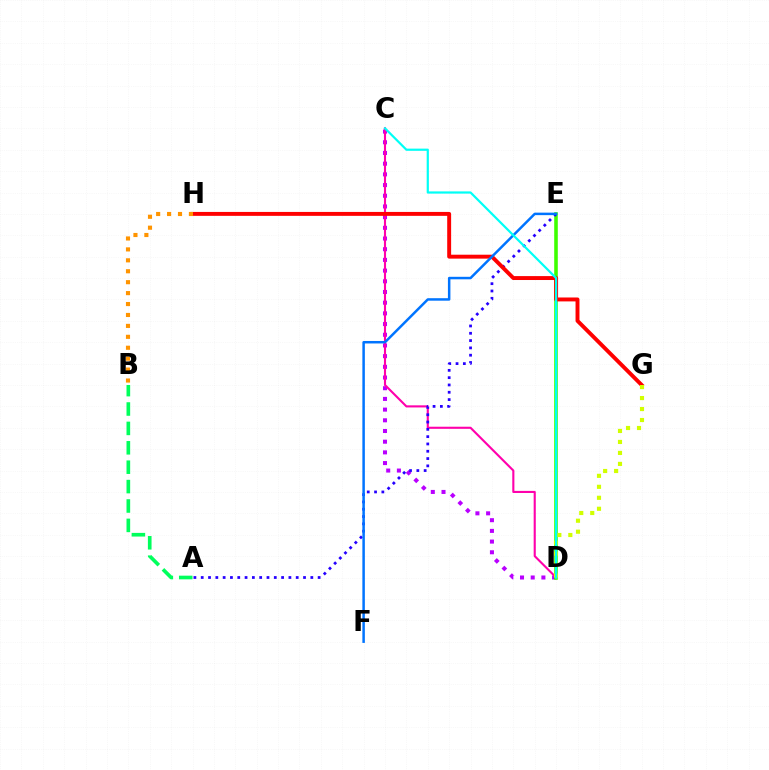{('C', 'D'): [{'color': '#b900ff', 'line_style': 'dotted', 'thickness': 2.91}, {'color': '#ff00ac', 'line_style': 'solid', 'thickness': 1.52}, {'color': '#00fff6', 'line_style': 'solid', 'thickness': 1.59}], ('A', 'B'): [{'color': '#00ff5c', 'line_style': 'dashed', 'thickness': 2.63}], ('D', 'E'): [{'color': '#3dff00', 'line_style': 'solid', 'thickness': 2.58}], ('A', 'E'): [{'color': '#2500ff', 'line_style': 'dotted', 'thickness': 1.99}], ('G', 'H'): [{'color': '#ff0000', 'line_style': 'solid', 'thickness': 2.82}], ('E', 'F'): [{'color': '#0074ff', 'line_style': 'solid', 'thickness': 1.8}], ('B', 'H'): [{'color': '#ff9400', 'line_style': 'dotted', 'thickness': 2.97}], ('D', 'G'): [{'color': '#d1ff00', 'line_style': 'dotted', 'thickness': 2.98}]}